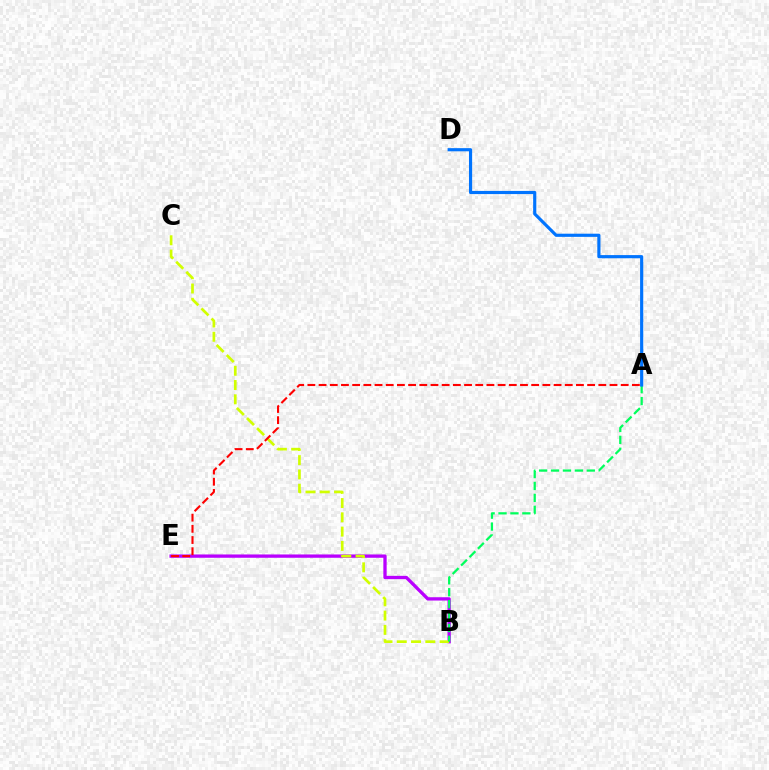{('B', 'E'): [{'color': '#b900ff', 'line_style': 'solid', 'thickness': 2.38}], ('B', 'C'): [{'color': '#d1ff00', 'line_style': 'dashed', 'thickness': 1.94}], ('A', 'B'): [{'color': '#00ff5c', 'line_style': 'dashed', 'thickness': 1.62}], ('A', 'D'): [{'color': '#0074ff', 'line_style': 'solid', 'thickness': 2.27}], ('A', 'E'): [{'color': '#ff0000', 'line_style': 'dashed', 'thickness': 1.52}]}